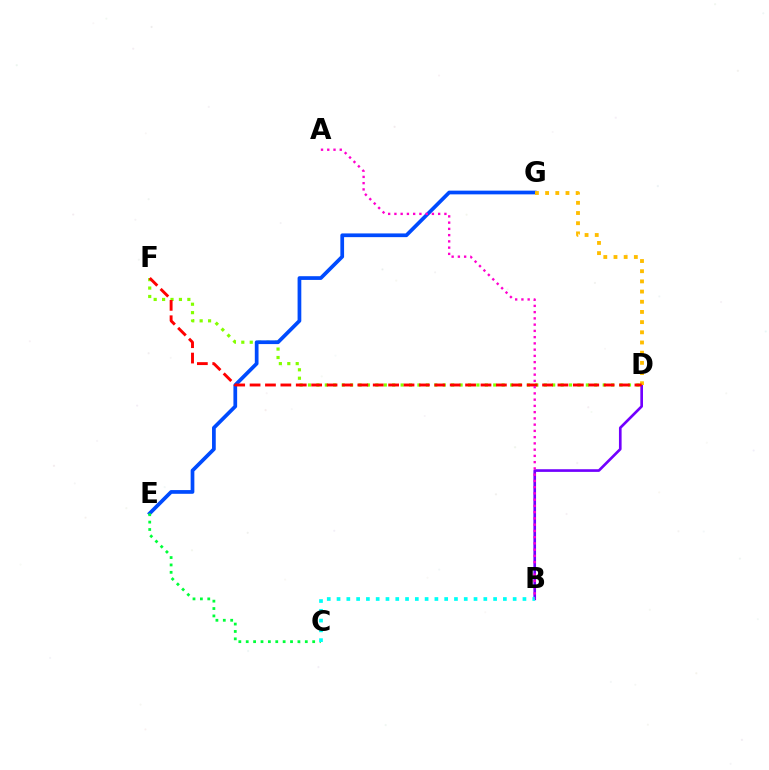{('D', 'F'): [{'color': '#84ff00', 'line_style': 'dotted', 'thickness': 2.29}, {'color': '#ff0000', 'line_style': 'dashed', 'thickness': 2.09}], ('E', 'G'): [{'color': '#004bff', 'line_style': 'solid', 'thickness': 2.68}], ('B', 'D'): [{'color': '#7200ff', 'line_style': 'solid', 'thickness': 1.91}], ('C', 'E'): [{'color': '#00ff39', 'line_style': 'dotted', 'thickness': 2.01}], ('D', 'G'): [{'color': '#ffbd00', 'line_style': 'dotted', 'thickness': 2.77}], ('B', 'C'): [{'color': '#00fff6', 'line_style': 'dotted', 'thickness': 2.66}], ('A', 'B'): [{'color': '#ff00cf', 'line_style': 'dotted', 'thickness': 1.7}]}